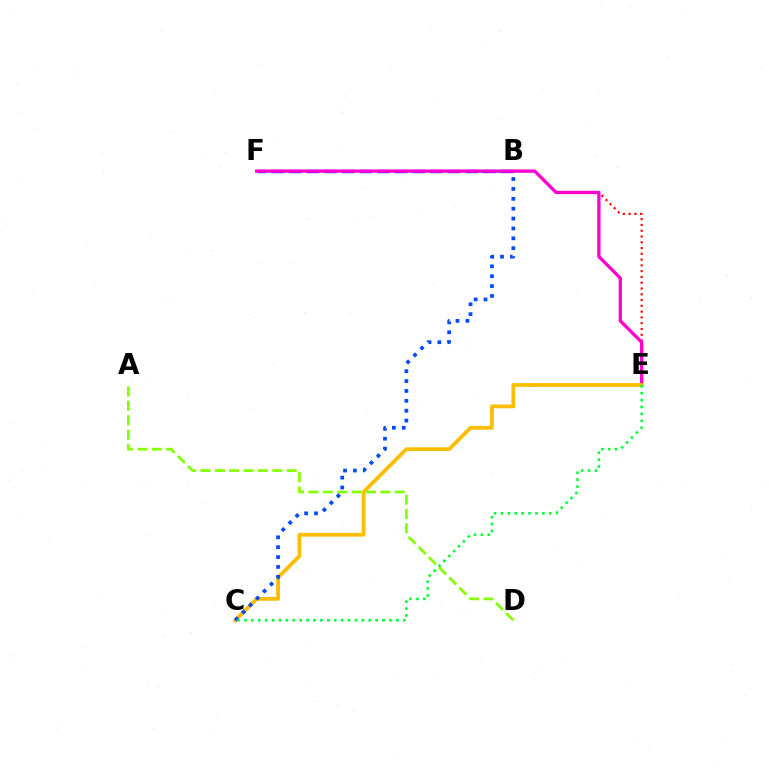{('B', 'E'): [{'color': '#ff0000', 'line_style': 'dotted', 'thickness': 1.57}], ('B', 'F'): [{'color': '#00fff6', 'line_style': 'dashed', 'thickness': 2.31}, {'color': '#7200ff', 'line_style': 'dashed', 'thickness': 2.4}], ('E', 'F'): [{'color': '#ff00cf', 'line_style': 'solid', 'thickness': 2.38}], ('C', 'E'): [{'color': '#ffbd00', 'line_style': 'solid', 'thickness': 2.72}, {'color': '#00ff39', 'line_style': 'dotted', 'thickness': 1.88}], ('A', 'D'): [{'color': '#84ff00', 'line_style': 'dashed', 'thickness': 1.95}], ('B', 'C'): [{'color': '#004bff', 'line_style': 'dotted', 'thickness': 2.68}]}